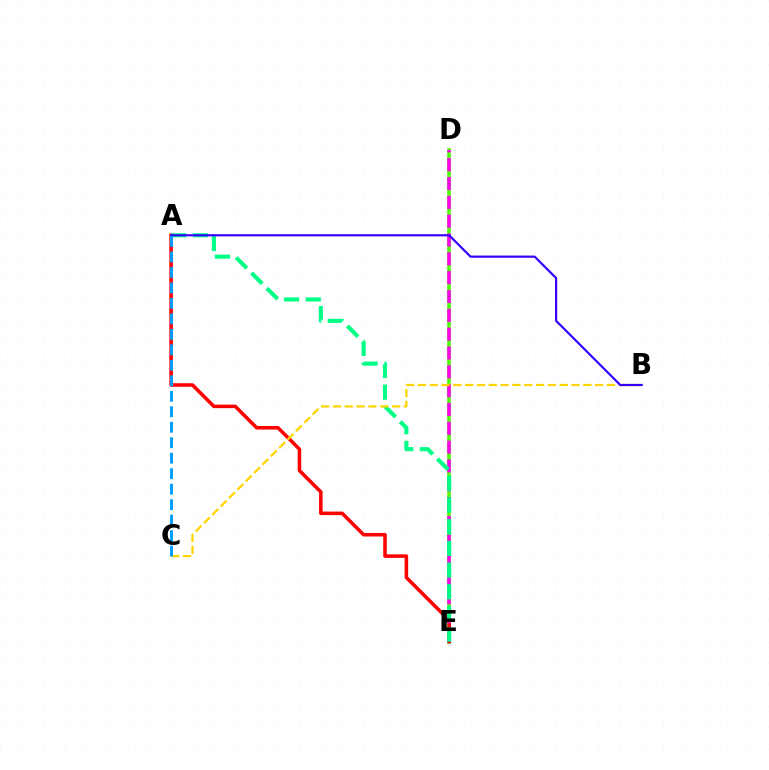{('D', 'E'): [{'color': '#4fff00', 'line_style': 'solid', 'thickness': 2.56}, {'color': '#ff00ed', 'line_style': 'dashed', 'thickness': 2.56}], ('A', 'E'): [{'color': '#ff0000', 'line_style': 'solid', 'thickness': 2.55}, {'color': '#00ff86', 'line_style': 'dashed', 'thickness': 2.95}], ('B', 'C'): [{'color': '#ffd500', 'line_style': 'dashed', 'thickness': 1.61}], ('A', 'B'): [{'color': '#3700ff', 'line_style': 'solid', 'thickness': 1.58}], ('A', 'C'): [{'color': '#009eff', 'line_style': 'dashed', 'thickness': 2.1}]}